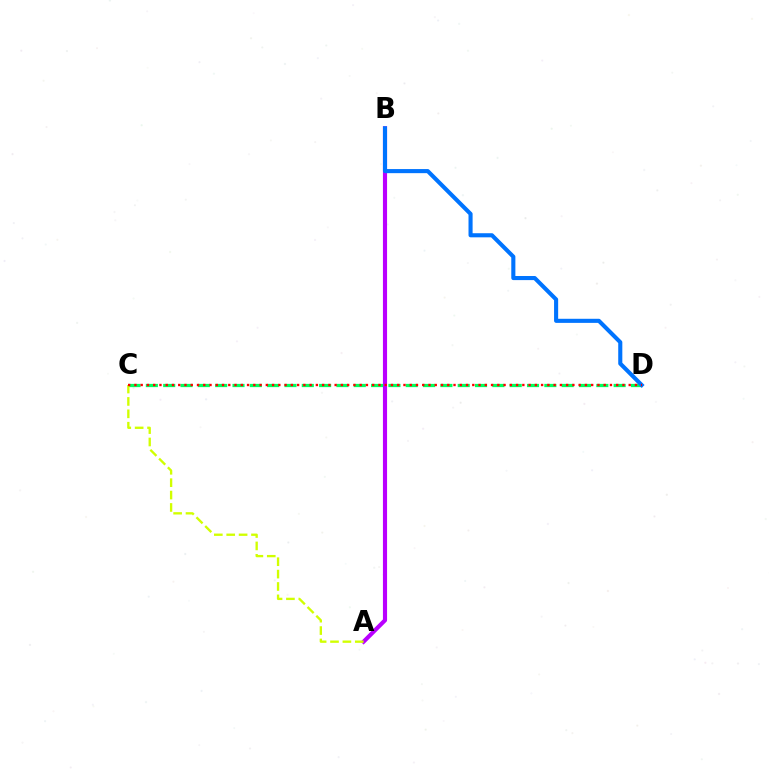{('A', 'B'): [{'color': '#b900ff', 'line_style': 'solid', 'thickness': 2.97}], ('C', 'D'): [{'color': '#00ff5c', 'line_style': 'dashed', 'thickness': 2.35}, {'color': '#ff0000', 'line_style': 'dotted', 'thickness': 1.7}], ('B', 'D'): [{'color': '#0074ff', 'line_style': 'solid', 'thickness': 2.95}], ('A', 'C'): [{'color': '#d1ff00', 'line_style': 'dashed', 'thickness': 1.68}]}